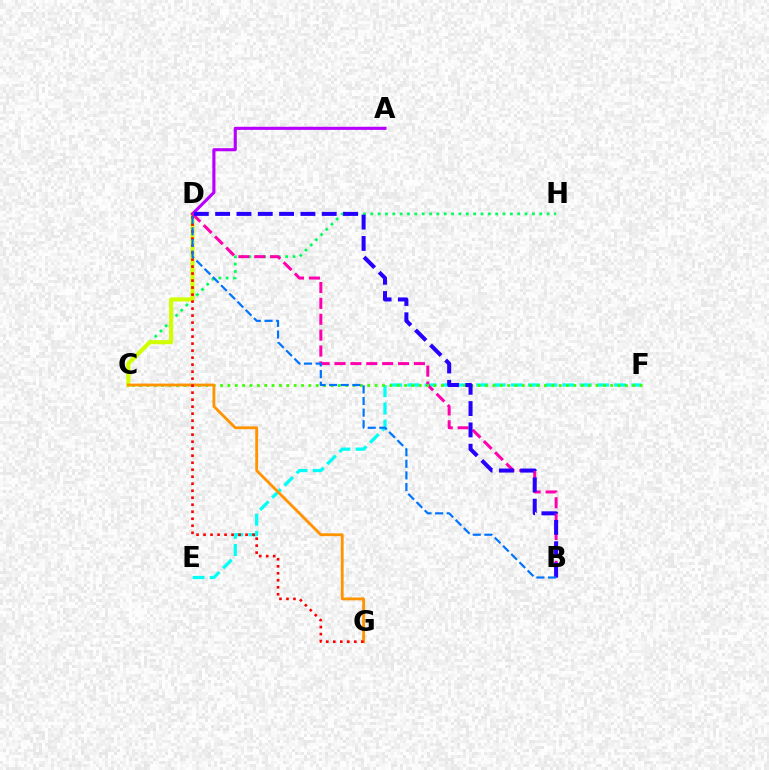{('C', 'H'): [{'color': '#00ff5c', 'line_style': 'dotted', 'thickness': 2.0}], ('C', 'D'): [{'color': '#d1ff00', 'line_style': 'solid', 'thickness': 2.96}], ('E', 'F'): [{'color': '#00fff6', 'line_style': 'dashed', 'thickness': 2.34}], ('A', 'D'): [{'color': '#b900ff', 'line_style': 'solid', 'thickness': 2.23}], ('B', 'D'): [{'color': '#ff00ac', 'line_style': 'dashed', 'thickness': 2.16}, {'color': '#2500ff', 'line_style': 'dashed', 'thickness': 2.9}, {'color': '#0074ff', 'line_style': 'dashed', 'thickness': 1.58}], ('C', 'F'): [{'color': '#3dff00', 'line_style': 'dotted', 'thickness': 2.0}], ('C', 'G'): [{'color': '#ff9400', 'line_style': 'solid', 'thickness': 2.04}], ('D', 'G'): [{'color': '#ff0000', 'line_style': 'dotted', 'thickness': 1.9}]}